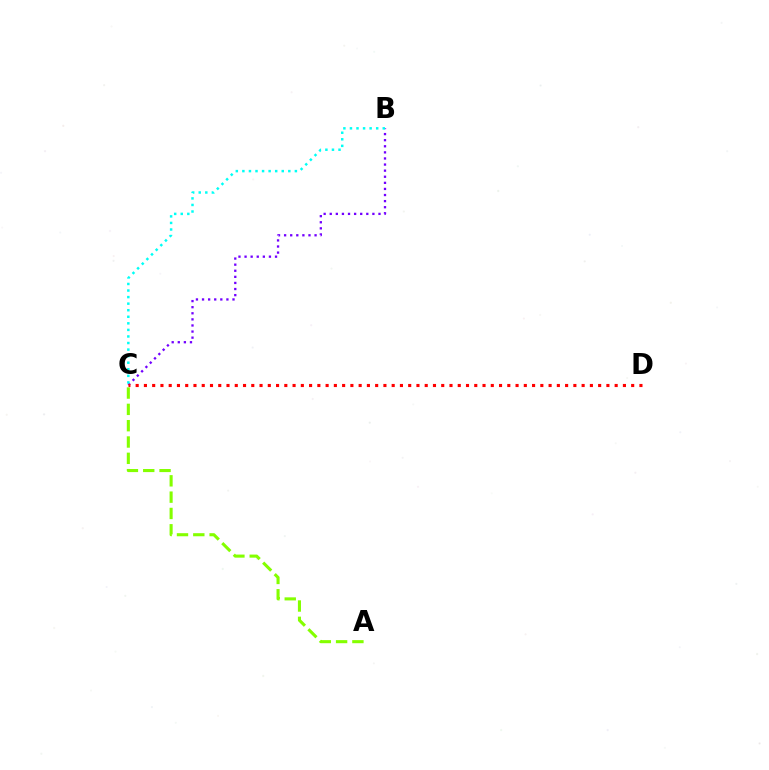{('B', 'C'): [{'color': '#7200ff', 'line_style': 'dotted', 'thickness': 1.66}, {'color': '#00fff6', 'line_style': 'dotted', 'thickness': 1.78}], ('C', 'D'): [{'color': '#ff0000', 'line_style': 'dotted', 'thickness': 2.24}], ('A', 'C'): [{'color': '#84ff00', 'line_style': 'dashed', 'thickness': 2.22}]}